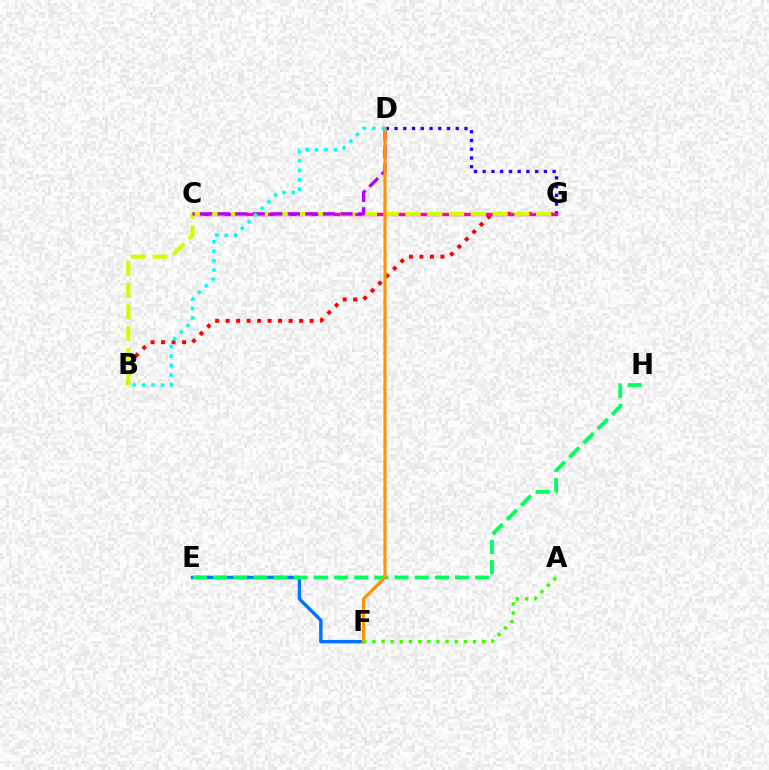{('E', 'F'): [{'color': '#0074ff', 'line_style': 'solid', 'thickness': 2.46}], ('D', 'G'): [{'color': '#2500ff', 'line_style': 'dotted', 'thickness': 2.38}], ('B', 'G'): [{'color': '#ff0000', 'line_style': 'dotted', 'thickness': 2.85}, {'color': '#d1ff00', 'line_style': 'dashed', 'thickness': 2.96}], ('E', 'H'): [{'color': '#00ff5c', 'line_style': 'dashed', 'thickness': 2.74}], ('C', 'G'): [{'color': '#ff00ac', 'line_style': 'solid', 'thickness': 2.45}], ('C', 'D'): [{'color': '#b900ff', 'line_style': 'dashed', 'thickness': 2.39}], ('D', 'F'): [{'color': '#ff9400', 'line_style': 'solid', 'thickness': 2.27}], ('B', 'D'): [{'color': '#00fff6', 'line_style': 'dotted', 'thickness': 2.56}], ('A', 'F'): [{'color': '#3dff00', 'line_style': 'dotted', 'thickness': 2.49}]}